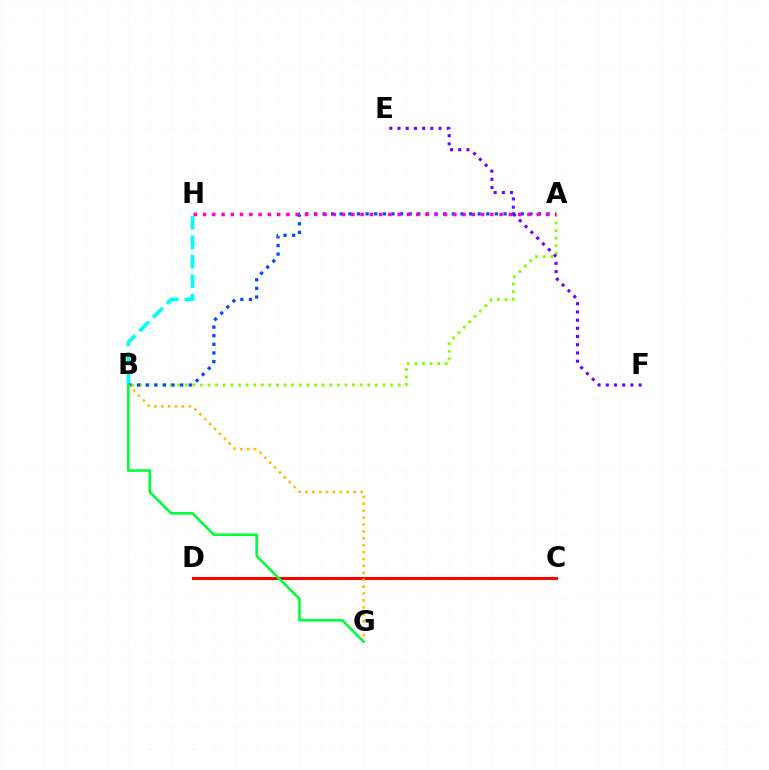{('A', 'B'): [{'color': '#84ff00', 'line_style': 'dotted', 'thickness': 2.07}, {'color': '#004bff', 'line_style': 'dotted', 'thickness': 2.34}], ('B', 'H'): [{'color': '#00fff6', 'line_style': 'dashed', 'thickness': 2.64}], ('C', 'D'): [{'color': '#ff0000', 'line_style': 'solid', 'thickness': 2.22}], ('E', 'F'): [{'color': '#7200ff', 'line_style': 'dotted', 'thickness': 2.23}], ('B', 'G'): [{'color': '#ffbd00', 'line_style': 'dotted', 'thickness': 1.88}, {'color': '#00ff39', 'line_style': 'solid', 'thickness': 1.87}], ('A', 'H'): [{'color': '#ff00cf', 'line_style': 'dotted', 'thickness': 2.52}]}